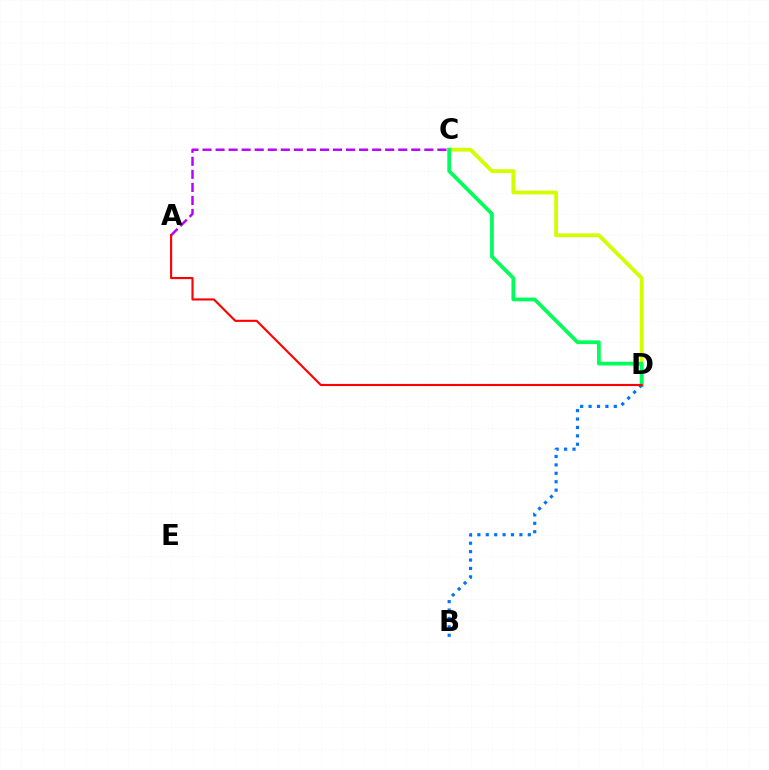{('C', 'D'): [{'color': '#d1ff00', 'line_style': 'solid', 'thickness': 2.74}, {'color': '#00ff5c', 'line_style': 'solid', 'thickness': 2.7}], ('A', 'C'): [{'color': '#b900ff', 'line_style': 'dashed', 'thickness': 1.77}], ('B', 'D'): [{'color': '#0074ff', 'line_style': 'dotted', 'thickness': 2.28}], ('A', 'D'): [{'color': '#ff0000', 'line_style': 'solid', 'thickness': 1.53}]}